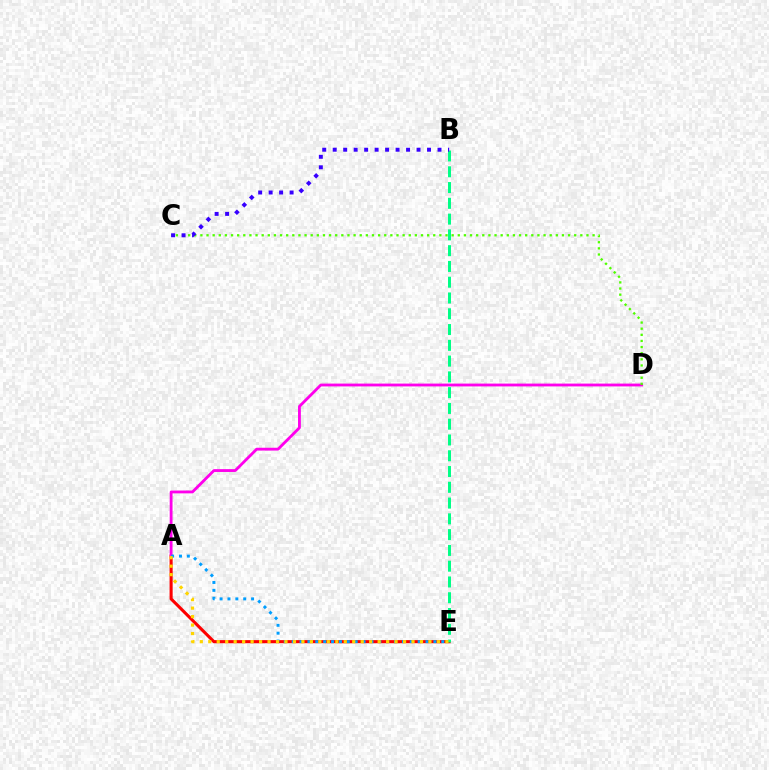{('A', 'E'): [{'color': '#ff0000', 'line_style': 'solid', 'thickness': 2.22}, {'color': '#009eff', 'line_style': 'dotted', 'thickness': 2.14}, {'color': '#ffd500', 'line_style': 'dotted', 'thickness': 2.3}], ('A', 'D'): [{'color': '#ff00ed', 'line_style': 'solid', 'thickness': 2.04}], ('B', 'E'): [{'color': '#00ff86', 'line_style': 'dashed', 'thickness': 2.14}], ('C', 'D'): [{'color': '#4fff00', 'line_style': 'dotted', 'thickness': 1.66}], ('B', 'C'): [{'color': '#3700ff', 'line_style': 'dotted', 'thickness': 2.85}]}